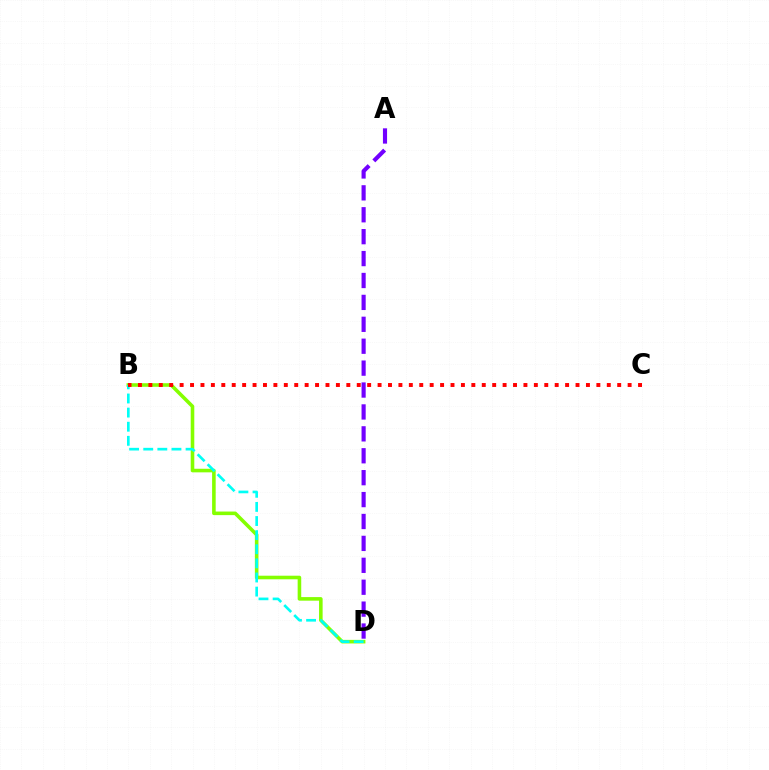{('B', 'D'): [{'color': '#84ff00', 'line_style': 'solid', 'thickness': 2.58}, {'color': '#00fff6', 'line_style': 'dashed', 'thickness': 1.92}], ('A', 'D'): [{'color': '#7200ff', 'line_style': 'dashed', 'thickness': 2.98}], ('B', 'C'): [{'color': '#ff0000', 'line_style': 'dotted', 'thickness': 2.83}]}